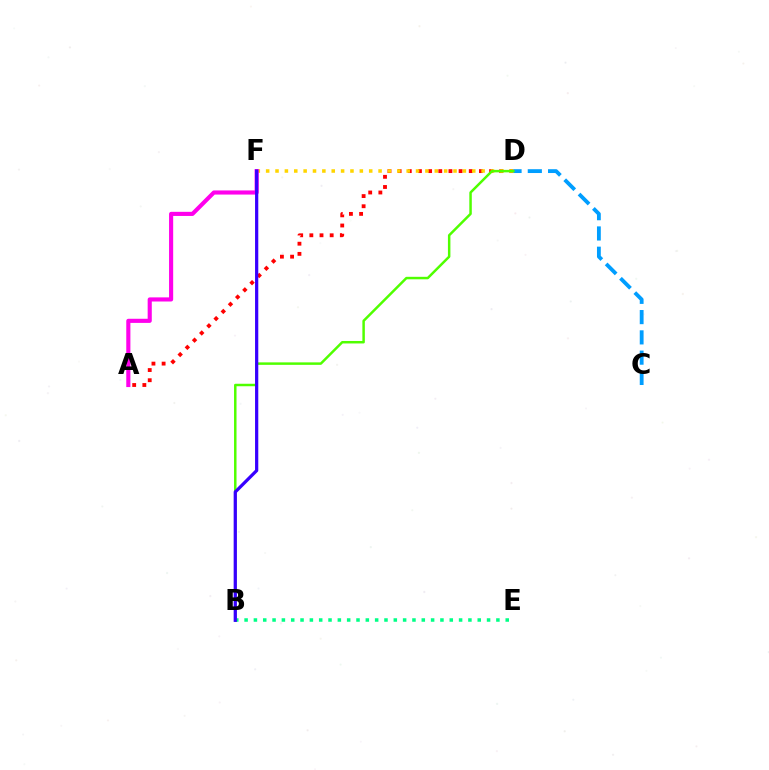{('A', 'D'): [{'color': '#ff0000', 'line_style': 'dotted', 'thickness': 2.76}], ('D', 'F'): [{'color': '#ffd500', 'line_style': 'dotted', 'thickness': 2.55}], ('C', 'D'): [{'color': '#009eff', 'line_style': 'dashed', 'thickness': 2.75}], ('B', 'E'): [{'color': '#00ff86', 'line_style': 'dotted', 'thickness': 2.53}], ('B', 'D'): [{'color': '#4fff00', 'line_style': 'solid', 'thickness': 1.79}], ('A', 'F'): [{'color': '#ff00ed', 'line_style': 'solid', 'thickness': 2.97}], ('B', 'F'): [{'color': '#3700ff', 'line_style': 'solid', 'thickness': 2.33}]}